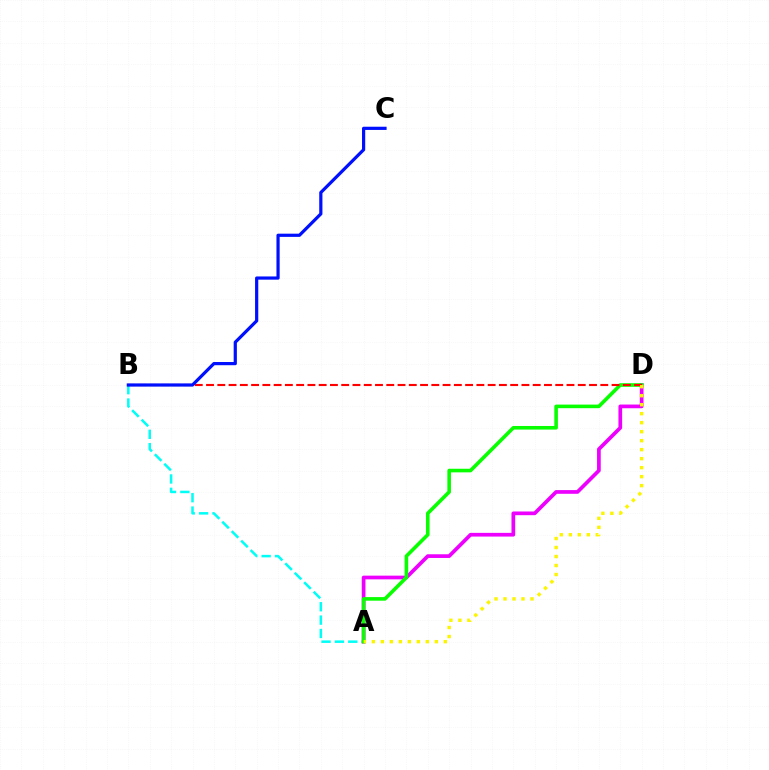{('A', 'B'): [{'color': '#00fff6', 'line_style': 'dashed', 'thickness': 1.82}], ('A', 'D'): [{'color': '#ee00ff', 'line_style': 'solid', 'thickness': 2.67}, {'color': '#08ff00', 'line_style': 'solid', 'thickness': 2.59}, {'color': '#fcf500', 'line_style': 'dotted', 'thickness': 2.44}], ('B', 'D'): [{'color': '#ff0000', 'line_style': 'dashed', 'thickness': 1.53}], ('B', 'C'): [{'color': '#0010ff', 'line_style': 'solid', 'thickness': 2.31}]}